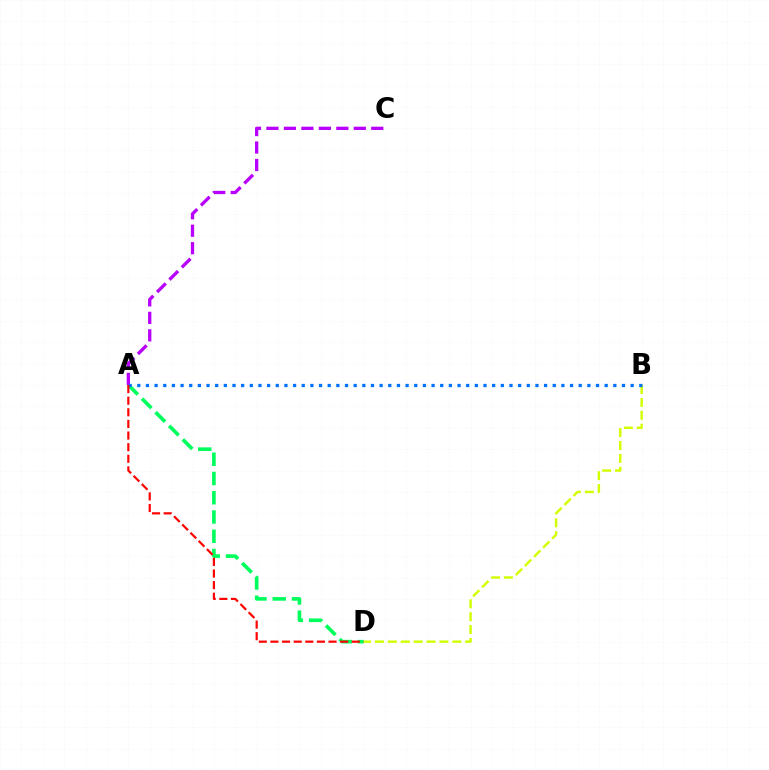{('B', 'D'): [{'color': '#d1ff00', 'line_style': 'dashed', 'thickness': 1.75}], ('A', 'D'): [{'color': '#00ff5c', 'line_style': 'dashed', 'thickness': 2.61}, {'color': '#ff0000', 'line_style': 'dashed', 'thickness': 1.58}], ('A', 'C'): [{'color': '#b900ff', 'line_style': 'dashed', 'thickness': 2.37}], ('A', 'B'): [{'color': '#0074ff', 'line_style': 'dotted', 'thickness': 2.35}]}